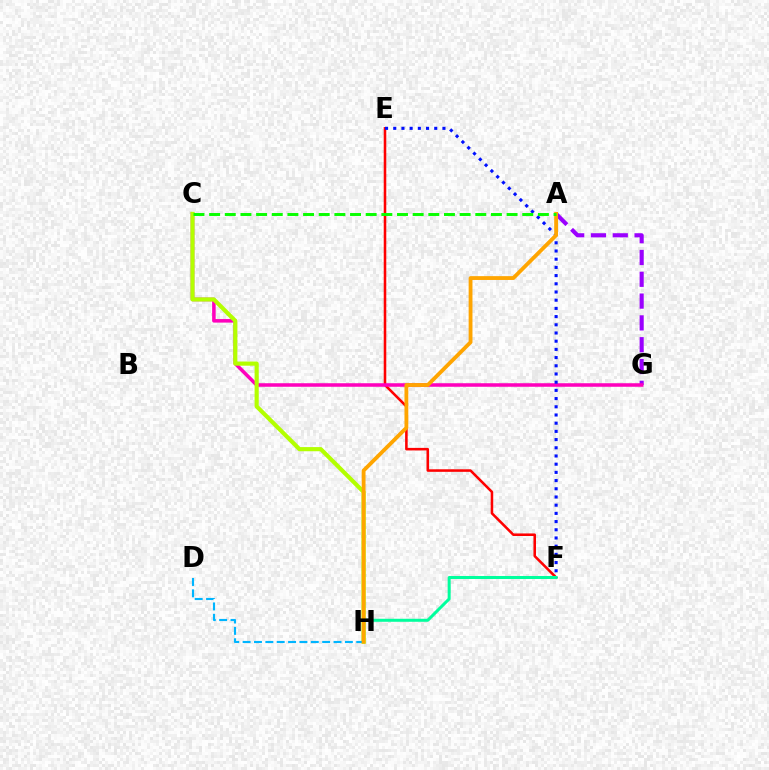{('A', 'G'): [{'color': '#9b00ff', 'line_style': 'dashed', 'thickness': 2.96}], ('E', 'F'): [{'color': '#ff0000', 'line_style': 'solid', 'thickness': 1.84}, {'color': '#0010ff', 'line_style': 'dotted', 'thickness': 2.23}], ('F', 'H'): [{'color': '#00ff9d', 'line_style': 'solid', 'thickness': 2.16}], ('C', 'G'): [{'color': '#ff00bd', 'line_style': 'solid', 'thickness': 2.54}], ('C', 'H'): [{'color': '#b3ff00', 'line_style': 'solid', 'thickness': 2.99}], ('D', 'H'): [{'color': '#00b5ff', 'line_style': 'dashed', 'thickness': 1.54}], ('A', 'H'): [{'color': '#ffa500', 'line_style': 'solid', 'thickness': 2.76}], ('A', 'C'): [{'color': '#08ff00', 'line_style': 'dashed', 'thickness': 2.13}]}